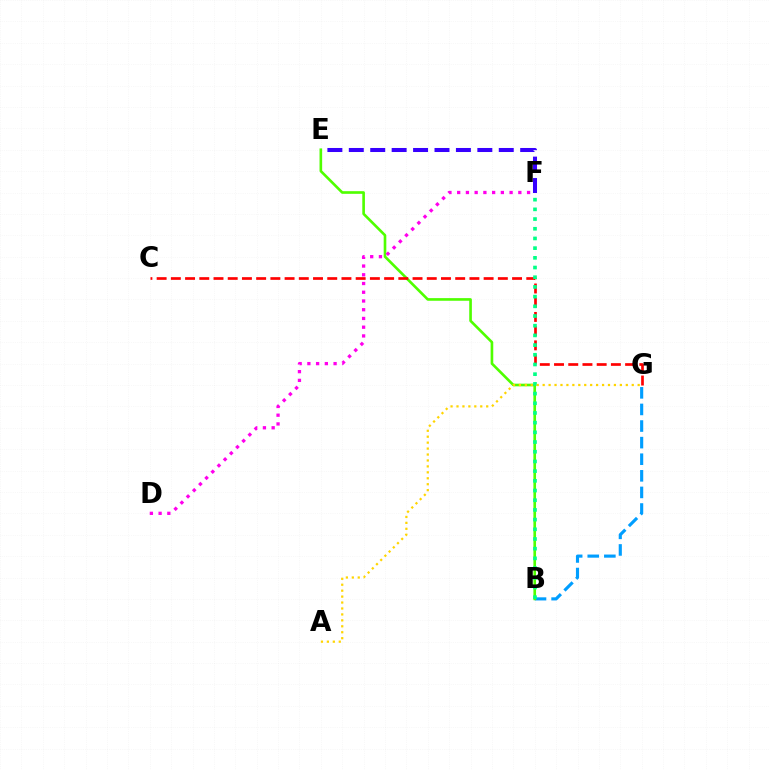{('B', 'G'): [{'color': '#009eff', 'line_style': 'dashed', 'thickness': 2.25}], ('B', 'E'): [{'color': '#4fff00', 'line_style': 'solid', 'thickness': 1.9}], ('C', 'G'): [{'color': '#ff0000', 'line_style': 'dashed', 'thickness': 1.93}], ('E', 'F'): [{'color': '#3700ff', 'line_style': 'dashed', 'thickness': 2.91}], ('B', 'F'): [{'color': '#00ff86', 'line_style': 'dotted', 'thickness': 2.63}], ('D', 'F'): [{'color': '#ff00ed', 'line_style': 'dotted', 'thickness': 2.37}], ('A', 'G'): [{'color': '#ffd500', 'line_style': 'dotted', 'thickness': 1.61}]}